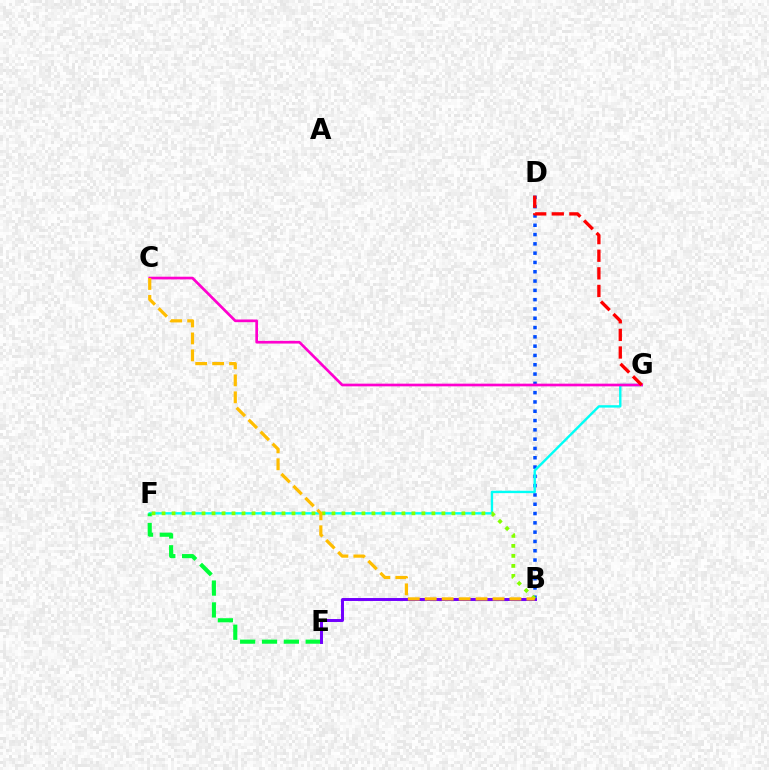{('B', 'D'): [{'color': '#004bff', 'line_style': 'dotted', 'thickness': 2.53}], ('F', 'G'): [{'color': '#00fff6', 'line_style': 'solid', 'thickness': 1.72}], ('E', 'F'): [{'color': '#00ff39', 'line_style': 'dashed', 'thickness': 2.97}], ('B', 'E'): [{'color': '#7200ff', 'line_style': 'solid', 'thickness': 2.13}], ('C', 'G'): [{'color': '#ff00cf', 'line_style': 'solid', 'thickness': 1.93}], ('B', 'F'): [{'color': '#84ff00', 'line_style': 'dotted', 'thickness': 2.72}], ('D', 'G'): [{'color': '#ff0000', 'line_style': 'dashed', 'thickness': 2.39}], ('B', 'C'): [{'color': '#ffbd00', 'line_style': 'dashed', 'thickness': 2.3}]}